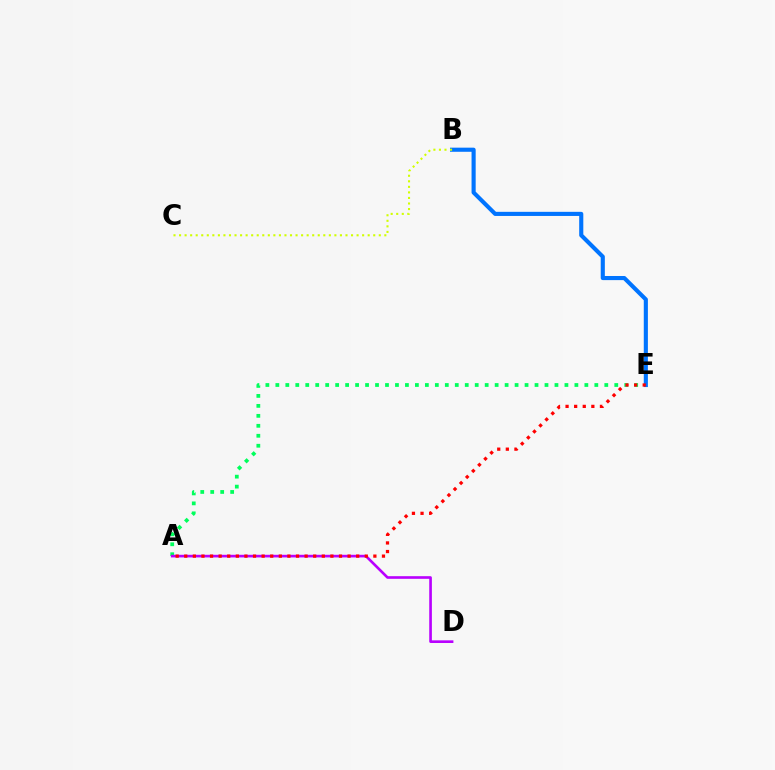{('A', 'E'): [{'color': '#00ff5c', 'line_style': 'dotted', 'thickness': 2.71}, {'color': '#ff0000', 'line_style': 'dotted', 'thickness': 2.34}], ('B', 'E'): [{'color': '#0074ff', 'line_style': 'solid', 'thickness': 2.96}], ('B', 'C'): [{'color': '#d1ff00', 'line_style': 'dotted', 'thickness': 1.51}], ('A', 'D'): [{'color': '#b900ff', 'line_style': 'solid', 'thickness': 1.9}]}